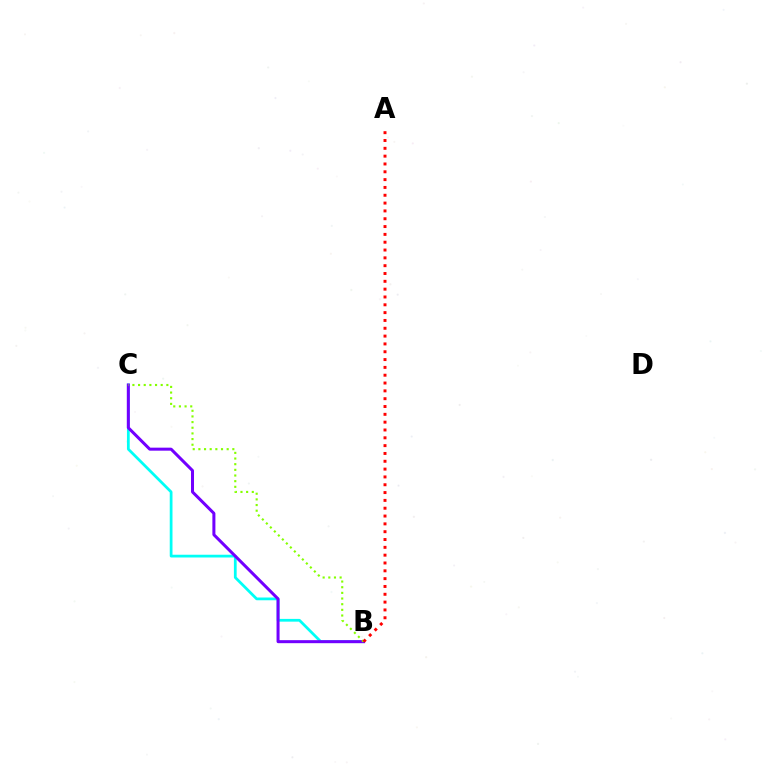{('B', 'C'): [{'color': '#00fff6', 'line_style': 'solid', 'thickness': 1.98}, {'color': '#7200ff', 'line_style': 'solid', 'thickness': 2.17}, {'color': '#84ff00', 'line_style': 'dotted', 'thickness': 1.54}], ('A', 'B'): [{'color': '#ff0000', 'line_style': 'dotted', 'thickness': 2.13}]}